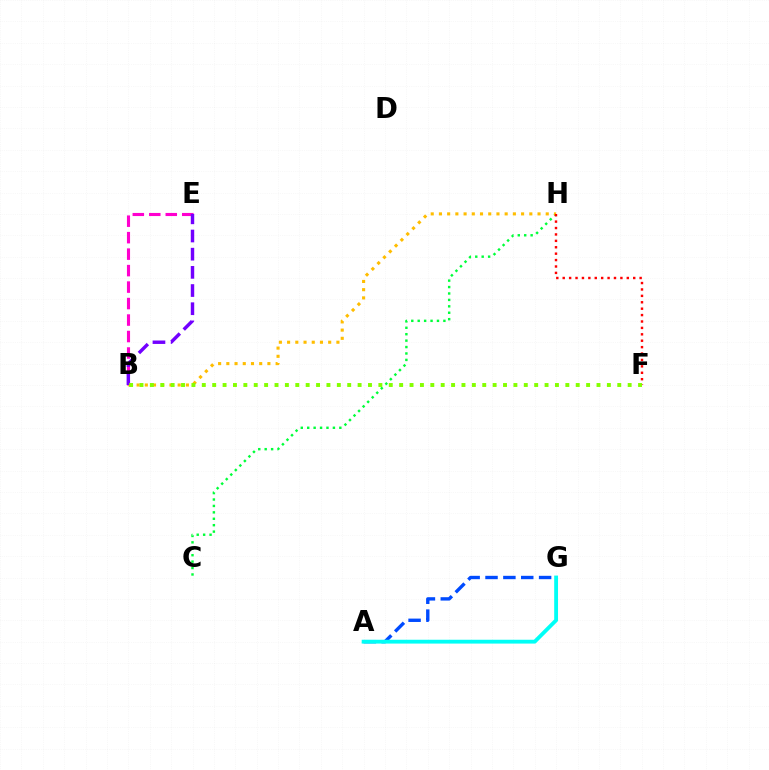{('B', 'E'): [{'color': '#ff00cf', 'line_style': 'dashed', 'thickness': 2.24}, {'color': '#7200ff', 'line_style': 'dashed', 'thickness': 2.47}], ('C', 'H'): [{'color': '#00ff39', 'line_style': 'dotted', 'thickness': 1.75}], ('A', 'G'): [{'color': '#004bff', 'line_style': 'dashed', 'thickness': 2.43}, {'color': '#00fff6', 'line_style': 'solid', 'thickness': 2.76}], ('B', 'H'): [{'color': '#ffbd00', 'line_style': 'dotted', 'thickness': 2.23}], ('F', 'H'): [{'color': '#ff0000', 'line_style': 'dotted', 'thickness': 1.74}], ('B', 'F'): [{'color': '#84ff00', 'line_style': 'dotted', 'thickness': 2.82}]}